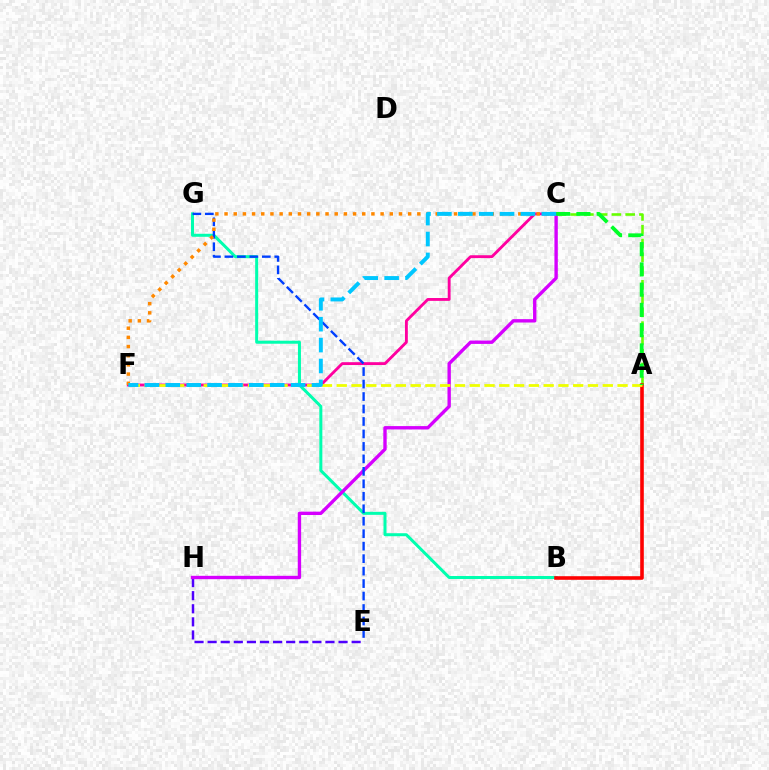{('E', 'H'): [{'color': '#4f00ff', 'line_style': 'dashed', 'thickness': 1.78}], ('A', 'C'): [{'color': '#66ff00', 'line_style': 'dashed', 'thickness': 1.87}, {'color': '#00ff27', 'line_style': 'dashed', 'thickness': 2.75}], ('B', 'G'): [{'color': '#00ffaf', 'line_style': 'solid', 'thickness': 2.17}], ('C', 'F'): [{'color': '#ff00a0', 'line_style': 'solid', 'thickness': 2.06}, {'color': '#ff8800', 'line_style': 'dotted', 'thickness': 2.49}, {'color': '#00c7ff', 'line_style': 'dashed', 'thickness': 2.84}], ('C', 'H'): [{'color': '#d600ff', 'line_style': 'solid', 'thickness': 2.43}], ('E', 'G'): [{'color': '#003fff', 'line_style': 'dashed', 'thickness': 1.69}], ('A', 'B'): [{'color': '#ff0000', 'line_style': 'solid', 'thickness': 2.59}], ('A', 'F'): [{'color': '#eeff00', 'line_style': 'dashed', 'thickness': 2.01}]}